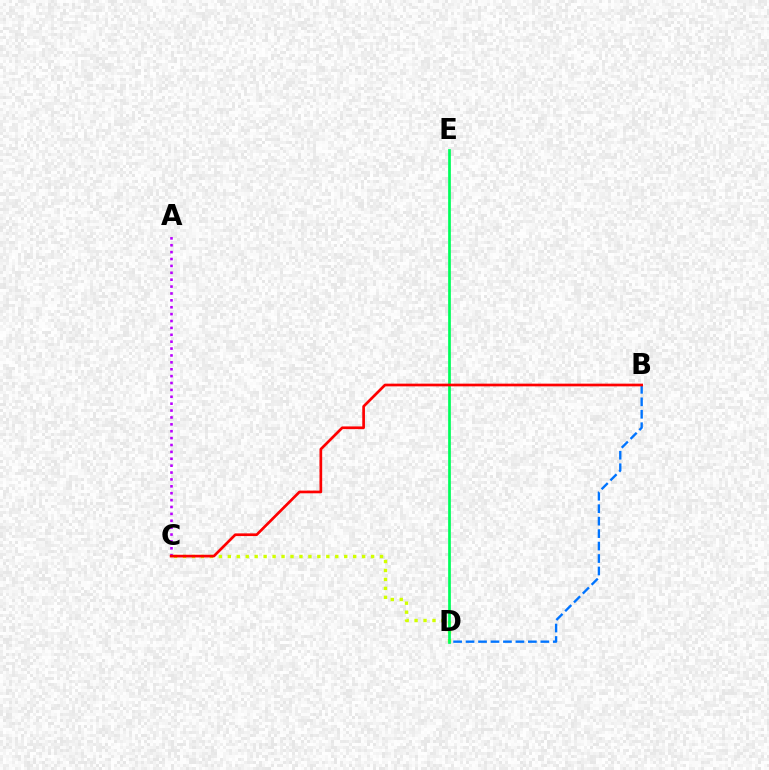{('B', 'D'): [{'color': '#0074ff', 'line_style': 'dashed', 'thickness': 1.69}], ('C', 'D'): [{'color': '#d1ff00', 'line_style': 'dotted', 'thickness': 2.43}], ('D', 'E'): [{'color': '#00ff5c', 'line_style': 'solid', 'thickness': 1.96}], ('A', 'C'): [{'color': '#b900ff', 'line_style': 'dotted', 'thickness': 1.87}], ('B', 'C'): [{'color': '#ff0000', 'line_style': 'solid', 'thickness': 1.94}]}